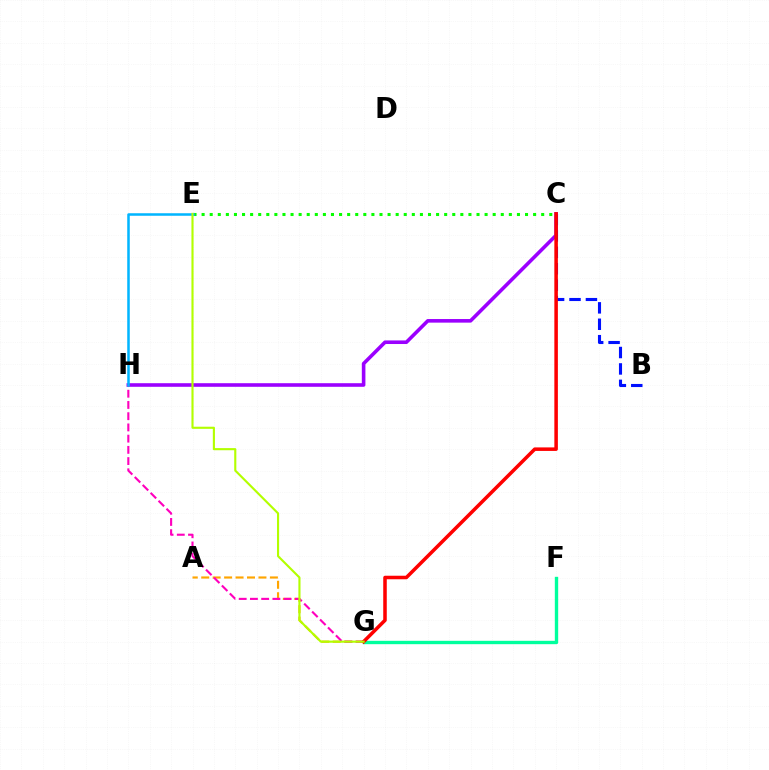{('A', 'G'): [{'color': '#ffa500', 'line_style': 'dashed', 'thickness': 1.56}], ('C', 'H'): [{'color': '#9b00ff', 'line_style': 'solid', 'thickness': 2.59}], ('G', 'H'): [{'color': '#ff00bd', 'line_style': 'dashed', 'thickness': 1.52}], ('B', 'C'): [{'color': '#0010ff', 'line_style': 'dashed', 'thickness': 2.23}], ('F', 'G'): [{'color': '#00ff9d', 'line_style': 'solid', 'thickness': 2.42}], ('C', 'G'): [{'color': '#ff0000', 'line_style': 'solid', 'thickness': 2.54}], ('C', 'E'): [{'color': '#08ff00', 'line_style': 'dotted', 'thickness': 2.2}], ('E', 'H'): [{'color': '#00b5ff', 'line_style': 'solid', 'thickness': 1.81}], ('E', 'G'): [{'color': '#b3ff00', 'line_style': 'solid', 'thickness': 1.53}]}